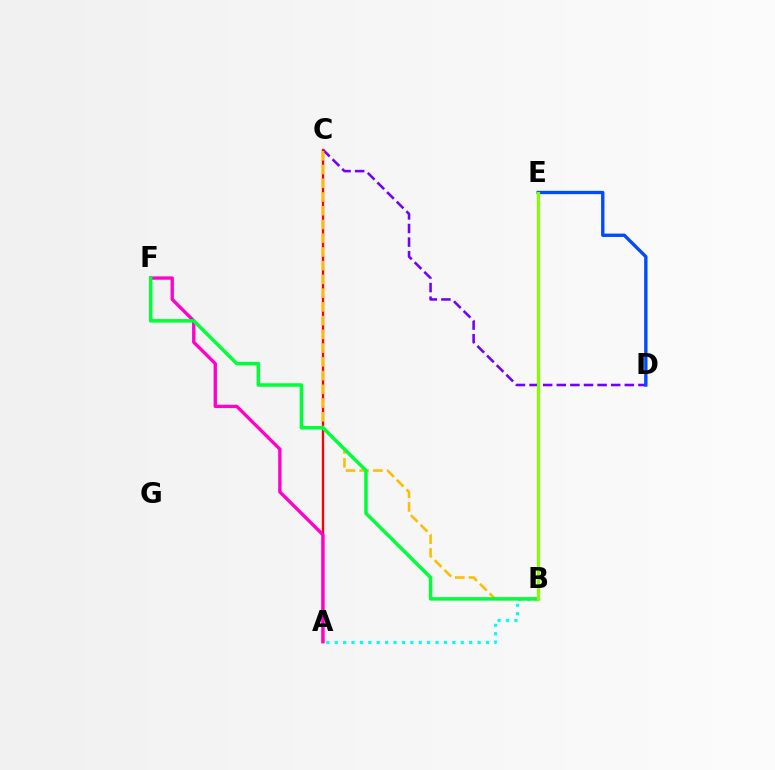{('C', 'D'): [{'color': '#7200ff', 'line_style': 'dashed', 'thickness': 1.85}], ('A', 'B'): [{'color': '#00fff6', 'line_style': 'dotted', 'thickness': 2.28}], ('A', 'C'): [{'color': '#ff0000', 'line_style': 'solid', 'thickness': 1.68}], ('A', 'F'): [{'color': '#ff00cf', 'line_style': 'solid', 'thickness': 2.4}], ('B', 'C'): [{'color': '#ffbd00', 'line_style': 'dashed', 'thickness': 1.87}], ('B', 'F'): [{'color': '#00ff39', 'line_style': 'solid', 'thickness': 2.51}], ('D', 'E'): [{'color': '#004bff', 'line_style': 'solid', 'thickness': 2.4}], ('B', 'E'): [{'color': '#84ff00', 'line_style': 'solid', 'thickness': 2.28}]}